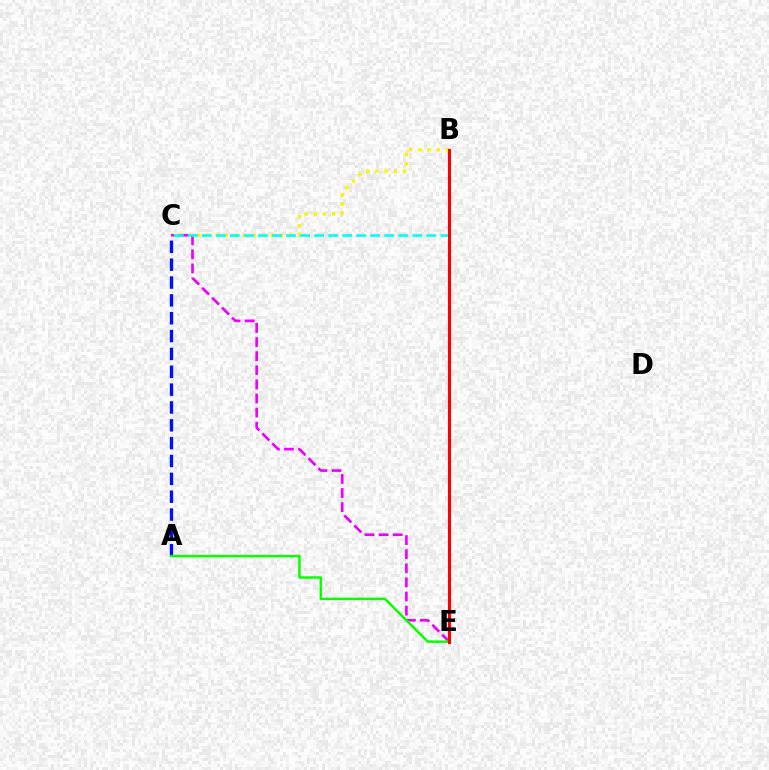{('B', 'C'): [{'color': '#fcf500', 'line_style': 'dotted', 'thickness': 2.5}, {'color': '#00fff6', 'line_style': 'dashed', 'thickness': 1.91}], ('C', 'E'): [{'color': '#ee00ff', 'line_style': 'dashed', 'thickness': 1.92}], ('A', 'C'): [{'color': '#0010ff', 'line_style': 'dashed', 'thickness': 2.42}], ('A', 'E'): [{'color': '#08ff00', 'line_style': 'solid', 'thickness': 1.76}], ('B', 'E'): [{'color': '#ff0000', 'line_style': 'solid', 'thickness': 2.24}]}